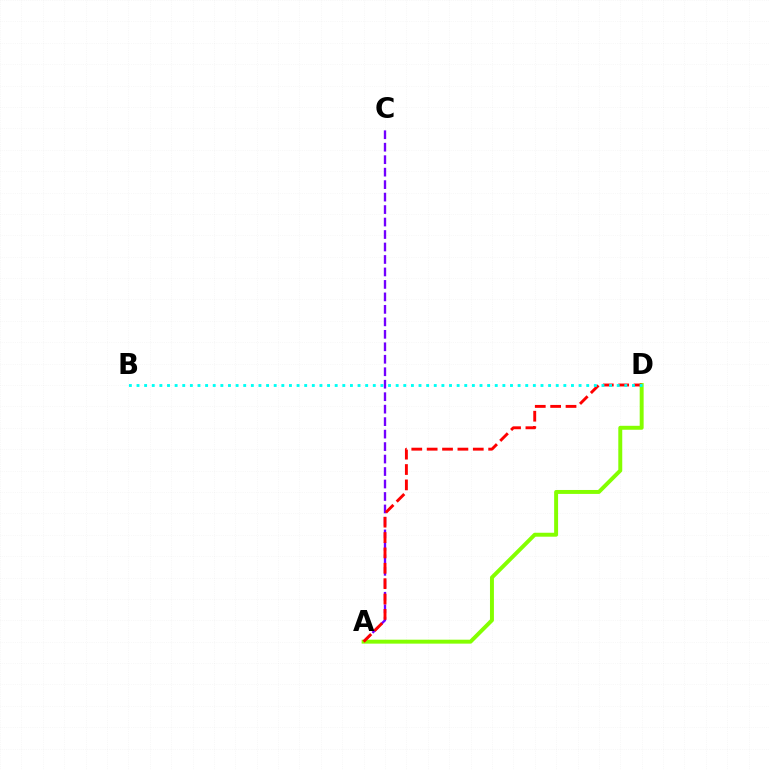{('A', 'C'): [{'color': '#7200ff', 'line_style': 'dashed', 'thickness': 1.69}], ('A', 'D'): [{'color': '#84ff00', 'line_style': 'solid', 'thickness': 2.84}, {'color': '#ff0000', 'line_style': 'dashed', 'thickness': 2.09}], ('B', 'D'): [{'color': '#00fff6', 'line_style': 'dotted', 'thickness': 2.07}]}